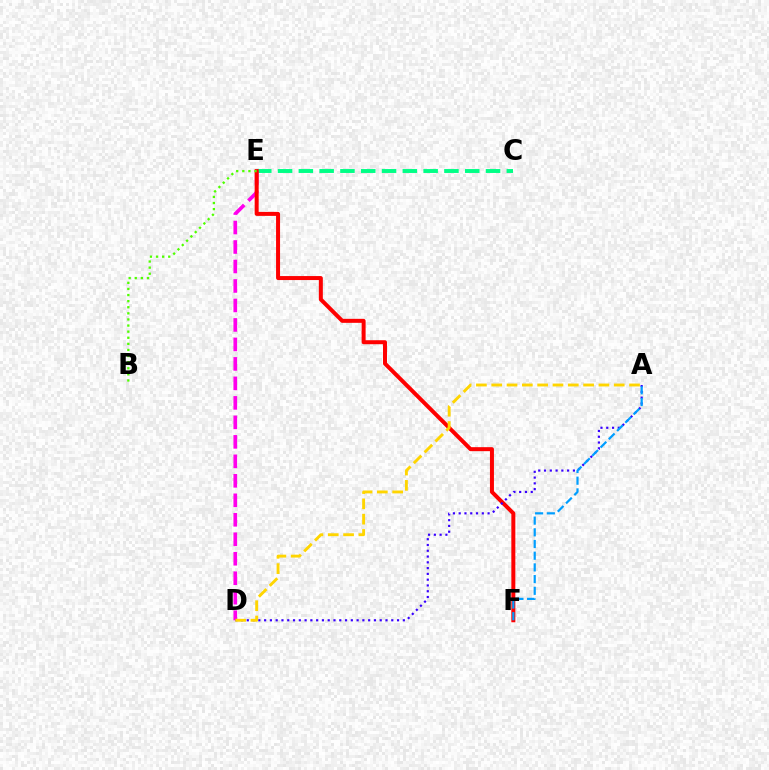{('C', 'E'): [{'color': '#00ff86', 'line_style': 'dashed', 'thickness': 2.83}], ('D', 'E'): [{'color': '#ff00ed', 'line_style': 'dashed', 'thickness': 2.65}], ('E', 'F'): [{'color': '#ff0000', 'line_style': 'solid', 'thickness': 2.88}], ('B', 'E'): [{'color': '#4fff00', 'line_style': 'dotted', 'thickness': 1.66}], ('A', 'D'): [{'color': '#3700ff', 'line_style': 'dotted', 'thickness': 1.57}, {'color': '#ffd500', 'line_style': 'dashed', 'thickness': 2.08}], ('A', 'F'): [{'color': '#009eff', 'line_style': 'dashed', 'thickness': 1.59}]}